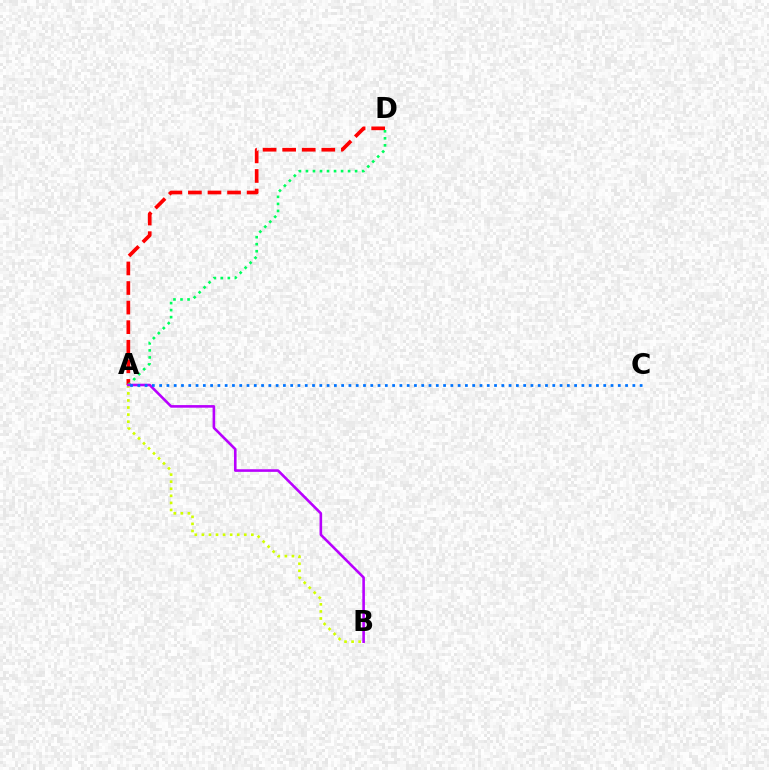{('A', 'D'): [{'color': '#ff0000', 'line_style': 'dashed', 'thickness': 2.66}, {'color': '#00ff5c', 'line_style': 'dotted', 'thickness': 1.91}], ('A', 'B'): [{'color': '#d1ff00', 'line_style': 'dotted', 'thickness': 1.92}, {'color': '#b900ff', 'line_style': 'solid', 'thickness': 1.87}], ('A', 'C'): [{'color': '#0074ff', 'line_style': 'dotted', 'thickness': 1.98}]}